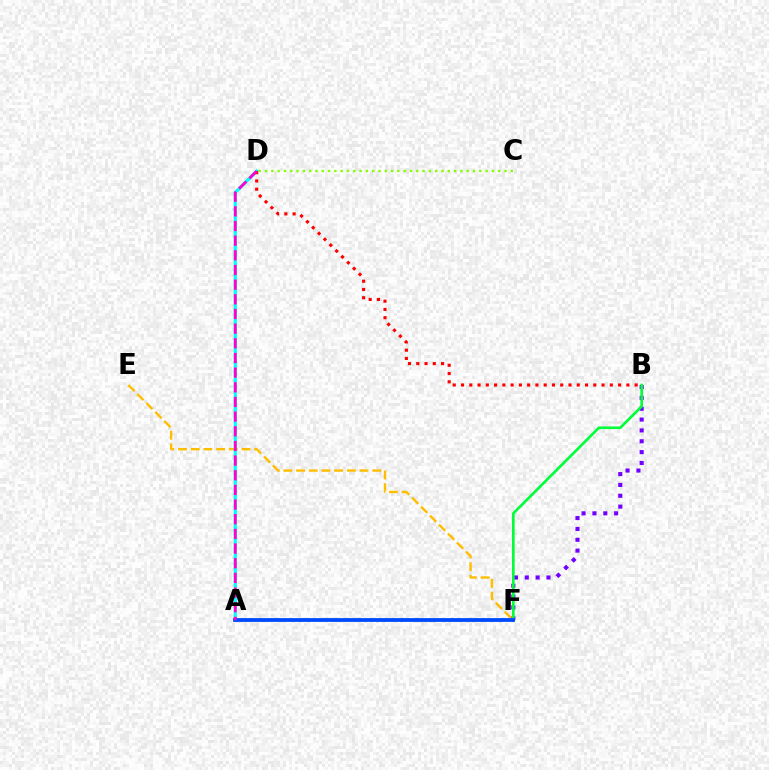{('B', 'F'): [{'color': '#7200ff', 'line_style': 'dotted', 'thickness': 2.95}, {'color': '#00ff39', 'line_style': 'solid', 'thickness': 1.9}], ('E', 'F'): [{'color': '#ffbd00', 'line_style': 'dashed', 'thickness': 1.72}], ('A', 'D'): [{'color': '#00fff6', 'line_style': 'solid', 'thickness': 2.33}, {'color': '#ff00cf', 'line_style': 'dashed', 'thickness': 1.99}], ('B', 'D'): [{'color': '#ff0000', 'line_style': 'dotted', 'thickness': 2.25}], ('A', 'F'): [{'color': '#004bff', 'line_style': 'solid', 'thickness': 2.74}], ('C', 'D'): [{'color': '#84ff00', 'line_style': 'dotted', 'thickness': 1.71}]}